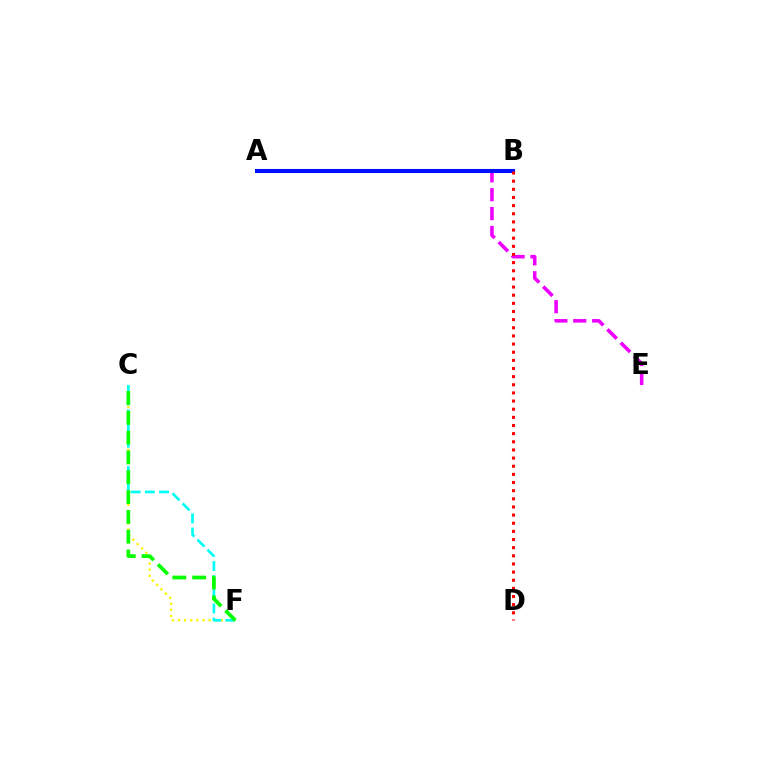{('A', 'E'): [{'color': '#ee00ff', 'line_style': 'dashed', 'thickness': 2.57}], ('C', 'F'): [{'color': '#fcf500', 'line_style': 'dotted', 'thickness': 1.66}, {'color': '#00fff6', 'line_style': 'dashed', 'thickness': 1.92}, {'color': '#08ff00', 'line_style': 'dashed', 'thickness': 2.69}], ('A', 'B'): [{'color': '#0010ff', 'line_style': 'solid', 'thickness': 2.93}], ('B', 'D'): [{'color': '#ff0000', 'line_style': 'dotted', 'thickness': 2.21}]}